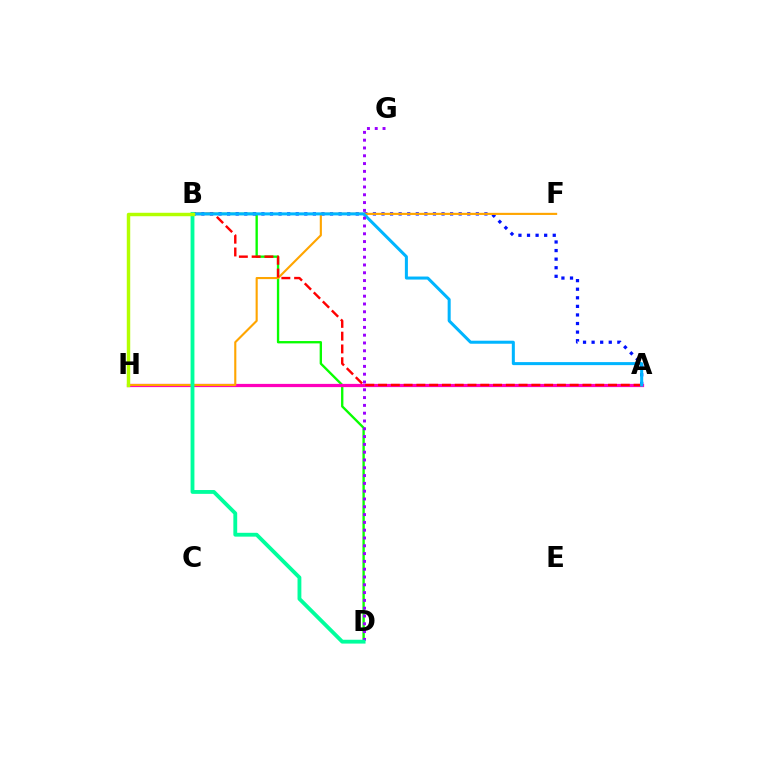{('B', 'D'): [{'color': '#08ff00', 'line_style': 'solid', 'thickness': 1.69}, {'color': '#00ff9d', 'line_style': 'solid', 'thickness': 2.76}], ('A', 'B'): [{'color': '#0010ff', 'line_style': 'dotted', 'thickness': 2.33}, {'color': '#ff0000', 'line_style': 'dashed', 'thickness': 1.74}, {'color': '#00b5ff', 'line_style': 'solid', 'thickness': 2.18}], ('A', 'H'): [{'color': '#ff00bd', 'line_style': 'solid', 'thickness': 2.32}], ('F', 'H'): [{'color': '#ffa500', 'line_style': 'solid', 'thickness': 1.53}], ('D', 'G'): [{'color': '#9b00ff', 'line_style': 'dotted', 'thickness': 2.12}], ('B', 'H'): [{'color': '#b3ff00', 'line_style': 'solid', 'thickness': 2.48}]}